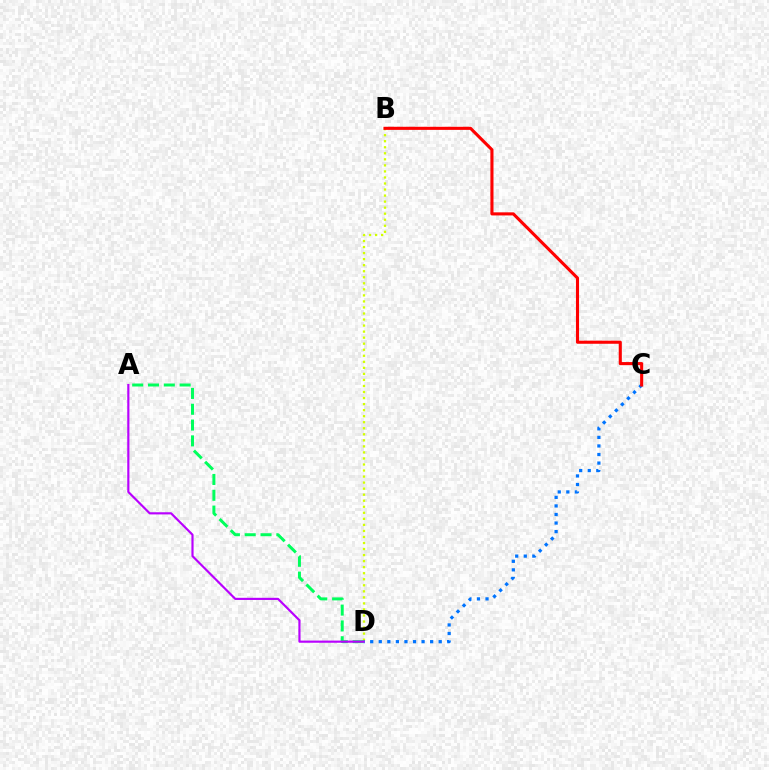{('B', 'D'): [{'color': '#d1ff00', 'line_style': 'dotted', 'thickness': 1.64}], ('A', 'D'): [{'color': '#00ff5c', 'line_style': 'dashed', 'thickness': 2.15}, {'color': '#b900ff', 'line_style': 'solid', 'thickness': 1.56}], ('C', 'D'): [{'color': '#0074ff', 'line_style': 'dotted', 'thickness': 2.33}], ('B', 'C'): [{'color': '#ff0000', 'line_style': 'solid', 'thickness': 2.23}]}